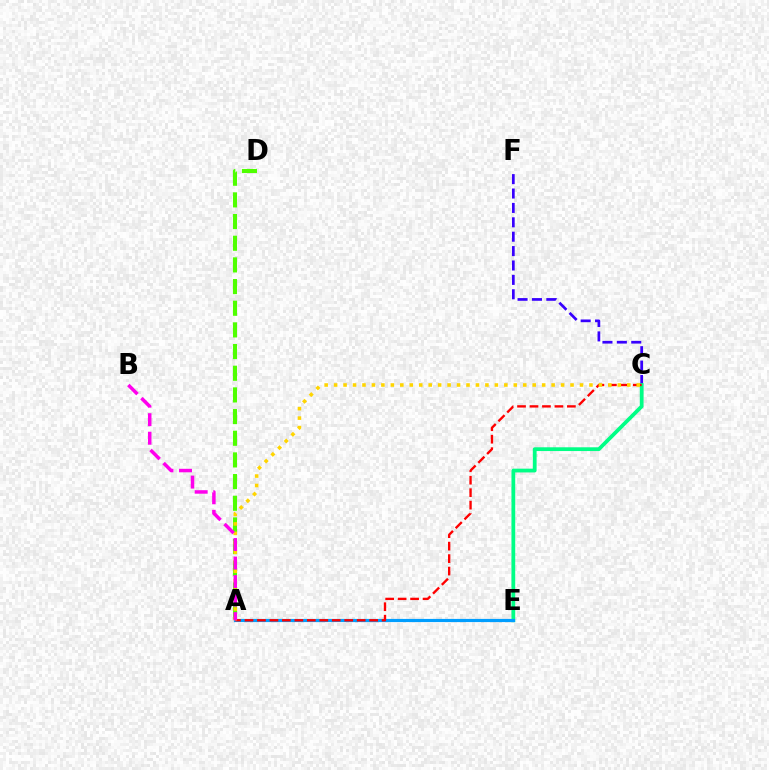{('C', 'F'): [{'color': '#3700ff', 'line_style': 'dashed', 'thickness': 1.96}], ('C', 'E'): [{'color': '#00ff86', 'line_style': 'solid', 'thickness': 2.71}], ('A', 'E'): [{'color': '#009eff', 'line_style': 'solid', 'thickness': 2.29}], ('A', 'D'): [{'color': '#4fff00', 'line_style': 'dashed', 'thickness': 2.94}], ('A', 'C'): [{'color': '#ff0000', 'line_style': 'dashed', 'thickness': 1.69}, {'color': '#ffd500', 'line_style': 'dotted', 'thickness': 2.57}], ('A', 'B'): [{'color': '#ff00ed', 'line_style': 'dashed', 'thickness': 2.52}]}